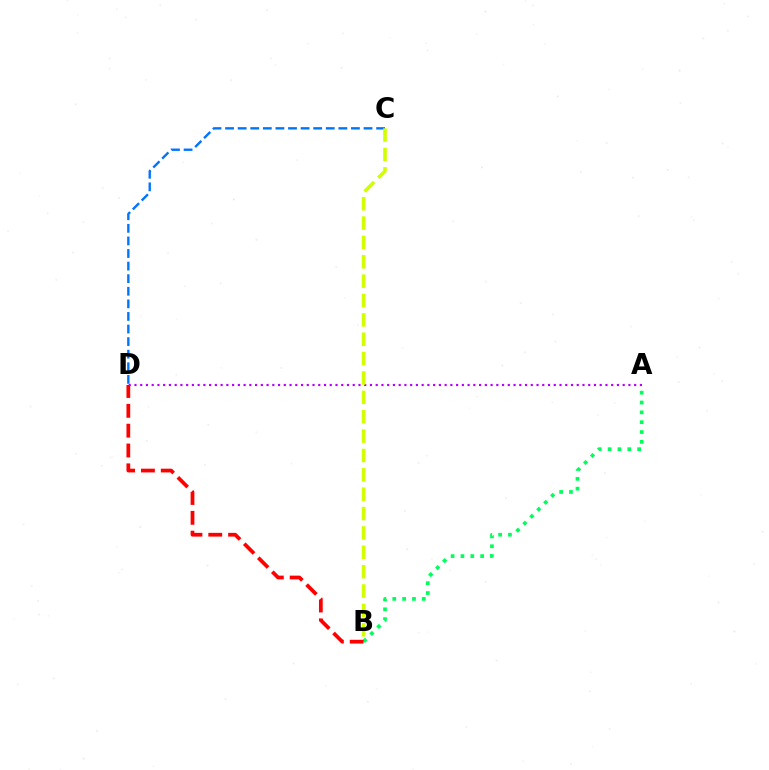{('C', 'D'): [{'color': '#0074ff', 'line_style': 'dashed', 'thickness': 1.71}], ('A', 'D'): [{'color': '#b900ff', 'line_style': 'dotted', 'thickness': 1.56}], ('A', 'B'): [{'color': '#00ff5c', 'line_style': 'dotted', 'thickness': 2.67}], ('B', 'C'): [{'color': '#d1ff00', 'line_style': 'dashed', 'thickness': 2.63}], ('B', 'D'): [{'color': '#ff0000', 'line_style': 'dashed', 'thickness': 2.69}]}